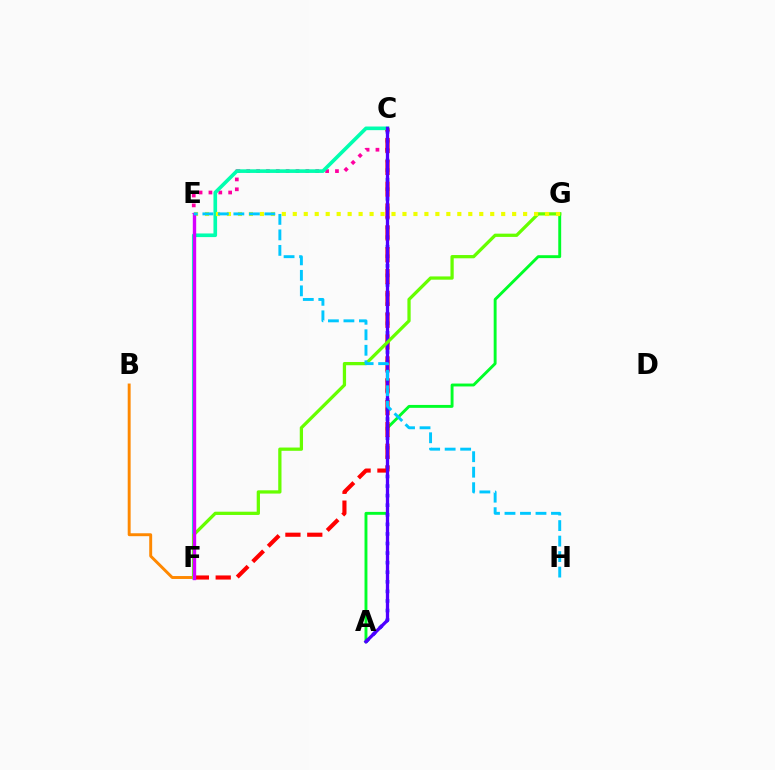{('A', 'G'): [{'color': '#00ff27', 'line_style': 'solid', 'thickness': 2.09}], ('C', 'E'): [{'color': '#ff00a0', 'line_style': 'dotted', 'thickness': 2.68}], ('A', 'C'): [{'color': '#003fff', 'line_style': 'dotted', 'thickness': 2.6}, {'color': '#4f00ff', 'line_style': 'solid', 'thickness': 2.37}], ('B', 'F'): [{'color': '#ff8800', 'line_style': 'solid', 'thickness': 2.11}], ('C', 'F'): [{'color': '#ff0000', 'line_style': 'dashed', 'thickness': 2.97}, {'color': '#00ffaf', 'line_style': 'solid', 'thickness': 2.62}], ('F', 'G'): [{'color': '#66ff00', 'line_style': 'solid', 'thickness': 2.35}], ('E', 'G'): [{'color': '#eeff00', 'line_style': 'dotted', 'thickness': 2.98}], ('E', 'F'): [{'color': '#d600ff', 'line_style': 'solid', 'thickness': 2.42}], ('E', 'H'): [{'color': '#00c7ff', 'line_style': 'dashed', 'thickness': 2.11}]}